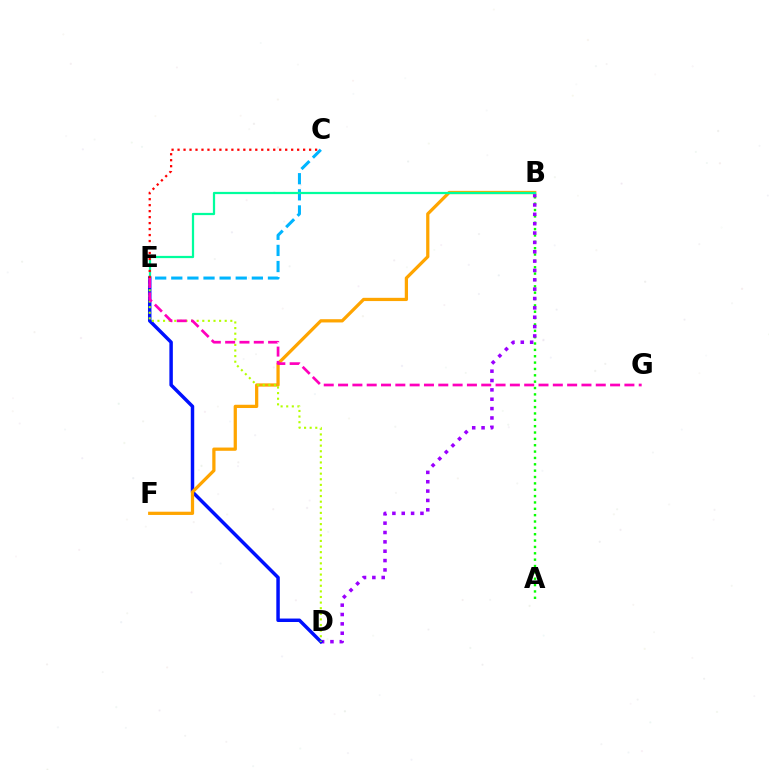{('A', 'B'): [{'color': '#08ff00', 'line_style': 'dotted', 'thickness': 1.73}], ('C', 'E'): [{'color': '#00b5ff', 'line_style': 'dashed', 'thickness': 2.19}, {'color': '#ff0000', 'line_style': 'dotted', 'thickness': 1.62}], ('B', 'D'): [{'color': '#9b00ff', 'line_style': 'dotted', 'thickness': 2.54}], ('D', 'E'): [{'color': '#0010ff', 'line_style': 'solid', 'thickness': 2.5}, {'color': '#b3ff00', 'line_style': 'dotted', 'thickness': 1.52}], ('B', 'F'): [{'color': '#ffa500', 'line_style': 'solid', 'thickness': 2.34}], ('B', 'E'): [{'color': '#00ff9d', 'line_style': 'solid', 'thickness': 1.61}], ('E', 'G'): [{'color': '#ff00bd', 'line_style': 'dashed', 'thickness': 1.94}]}